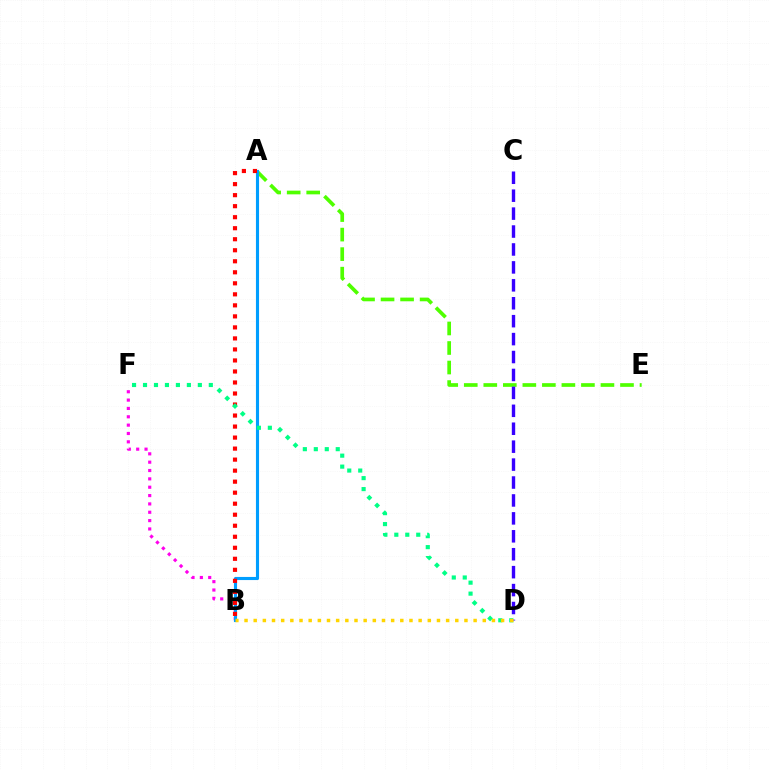{('B', 'F'): [{'color': '#ff00ed', 'line_style': 'dotted', 'thickness': 2.27}], ('A', 'E'): [{'color': '#4fff00', 'line_style': 'dashed', 'thickness': 2.65}], ('A', 'B'): [{'color': '#009eff', 'line_style': 'solid', 'thickness': 2.25}, {'color': '#ff0000', 'line_style': 'dotted', 'thickness': 2.99}], ('D', 'F'): [{'color': '#00ff86', 'line_style': 'dotted', 'thickness': 2.98}], ('C', 'D'): [{'color': '#3700ff', 'line_style': 'dashed', 'thickness': 2.44}], ('B', 'D'): [{'color': '#ffd500', 'line_style': 'dotted', 'thickness': 2.49}]}